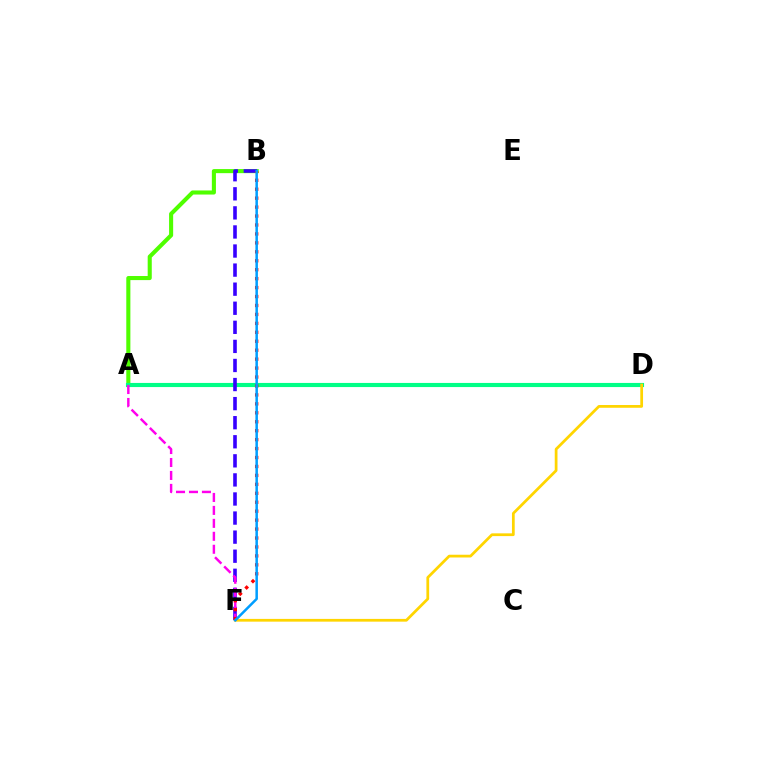{('A', 'B'): [{'color': '#4fff00', 'line_style': 'solid', 'thickness': 2.94}], ('A', 'D'): [{'color': '#00ff86', 'line_style': 'solid', 'thickness': 2.97}], ('B', 'F'): [{'color': '#3700ff', 'line_style': 'dashed', 'thickness': 2.59}, {'color': '#ff0000', 'line_style': 'dotted', 'thickness': 2.43}, {'color': '#009eff', 'line_style': 'solid', 'thickness': 1.81}], ('D', 'F'): [{'color': '#ffd500', 'line_style': 'solid', 'thickness': 1.98}], ('A', 'F'): [{'color': '#ff00ed', 'line_style': 'dashed', 'thickness': 1.76}]}